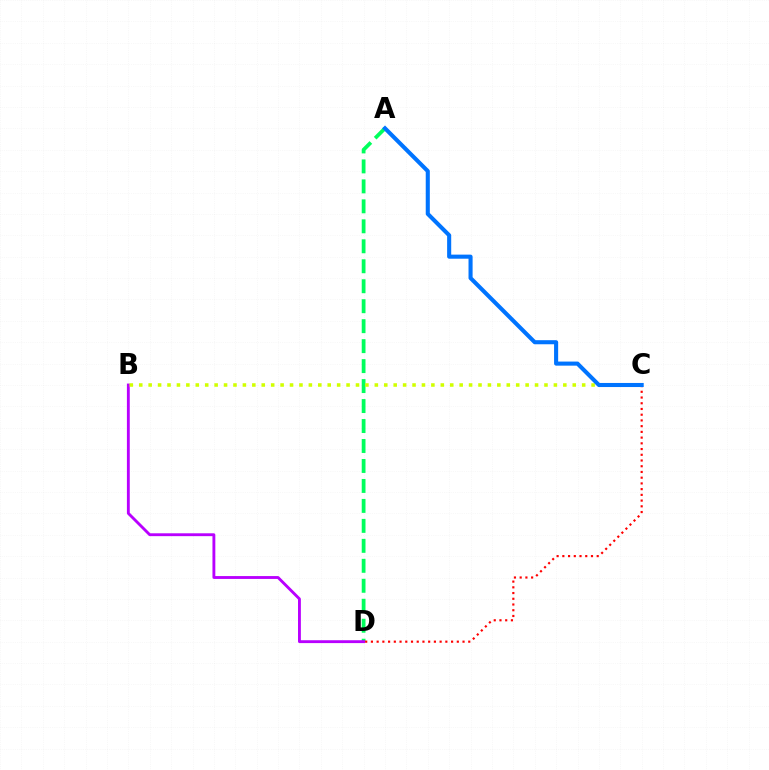{('A', 'D'): [{'color': '#00ff5c', 'line_style': 'dashed', 'thickness': 2.71}], ('B', 'D'): [{'color': '#b900ff', 'line_style': 'solid', 'thickness': 2.06}], ('B', 'C'): [{'color': '#d1ff00', 'line_style': 'dotted', 'thickness': 2.56}], ('C', 'D'): [{'color': '#ff0000', 'line_style': 'dotted', 'thickness': 1.56}], ('A', 'C'): [{'color': '#0074ff', 'line_style': 'solid', 'thickness': 2.94}]}